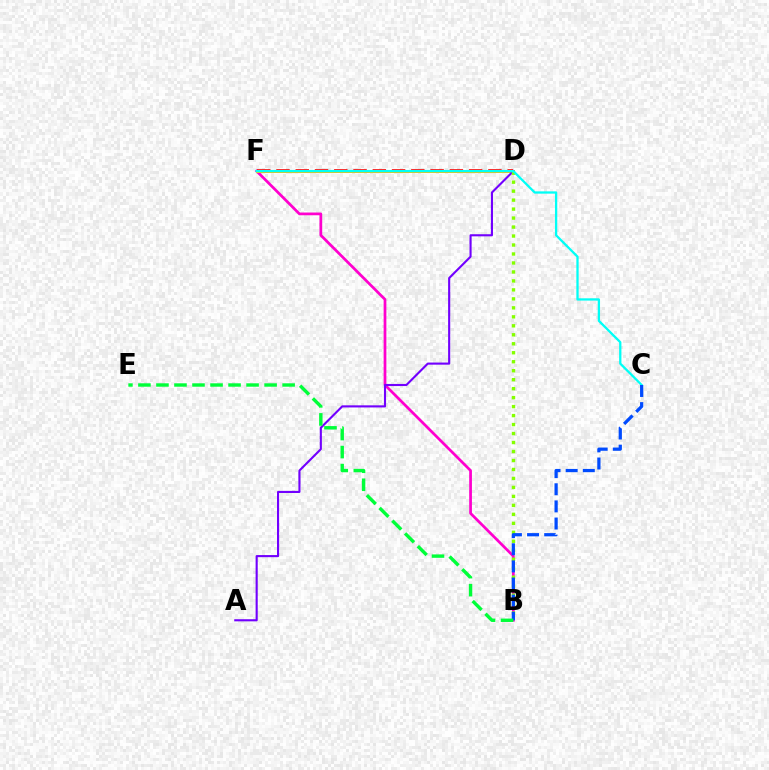{('B', 'F'): [{'color': '#ff00cf', 'line_style': 'solid', 'thickness': 1.97}], ('D', 'F'): [{'color': '#ff0000', 'line_style': 'dashed', 'thickness': 2.62}, {'color': '#ffbd00', 'line_style': 'solid', 'thickness': 2.17}], ('A', 'D'): [{'color': '#7200ff', 'line_style': 'solid', 'thickness': 1.52}], ('B', 'D'): [{'color': '#84ff00', 'line_style': 'dotted', 'thickness': 2.44}], ('C', 'F'): [{'color': '#00fff6', 'line_style': 'solid', 'thickness': 1.64}], ('B', 'C'): [{'color': '#004bff', 'line_style': 'dashed', 'thickness': 2.33}], ('B', 'E'): [{'color': '#00ff39', 'line_style': 'dashed', 'thickness': 2.45}]}